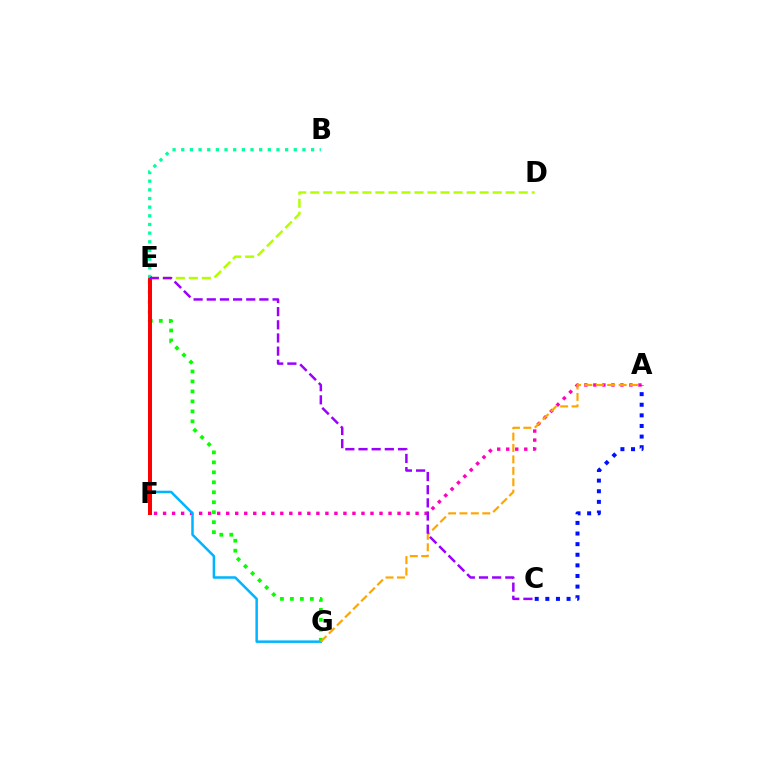{('A', 'F'): [{'color': '#ff00bd', 'line_style': 'dotted', 'thickness': 2.45}], ('A', 'C'): [{'color': '#0010ff', 'line_style': 'dotted', 'thickness': 2.88}], ('E', 'G'): [{'color': '#00b5ff', 'line_style': 'solid', 'thickness': 1.8}, {'color': '#08ff00', 'line_style': 'dotted', 'thickness': 2.71}], ('D', 'E'): [{'color': '#b3ff00', 'line_style': 'dashed', 'thickness': 1.77}], ('A', 'G'): [{'color': '#ffa500', 'line_style': 'dashed', 'thickness': 1.55}], ('E', 'F'): [{'color': '#ff0000', 'line_style': 'solid', 'thickness': 2.86}], ('B', 'E'): [{'color': '#00ff9d', 'line_style': 'dotted', 'thickness': 2.35}], ('C', 'E'): [{'color': '#9b00ff', 'line_style': 'dashed', 'thickness': 1.79}]}